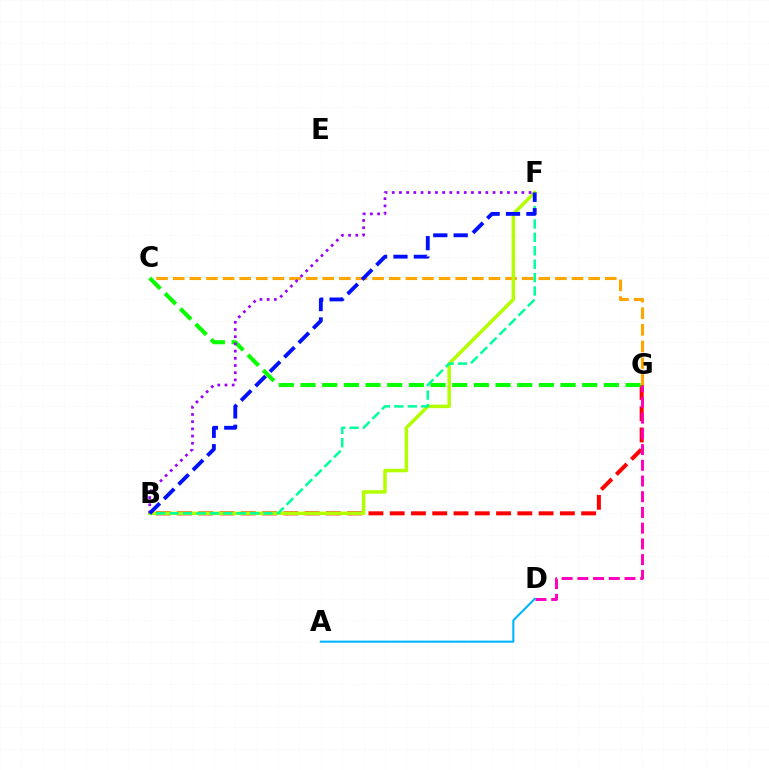{('B', 'G'): [{'color': '#ff0000', 'line_style': 'dashed', 'thickness': 2.89}], ('C', 'G'): [{'color': '#ffa500', 'line_style': 'dashed', 'thickness': 2.26}, {'color': '#08ff00', 'line_style': 'dashed', 'thickness': 2.94}], ('D', 'G'): [{'color': '#ff00bd', 'line_style': 'dashed', 'thickness': 2.13}], ('B', 'F'): [{'color': '#b3ff00', 'line_style': 'solid', 'thickness': 2.52}, {'color': '#00ff9d', 'line_style': 'dashed', 'thickness': 1.82}, {'color': '#9b00ff', 'line_style': 'dotted', 'thickness': 1.96}, {'color': '#0010ff', 'line_style': 'dashed', 'thickness': 2.77}], ('A', 'D'): [{'color': '#00b5ff', 'line_style': 'solid', 'thickness': 1.51}]}